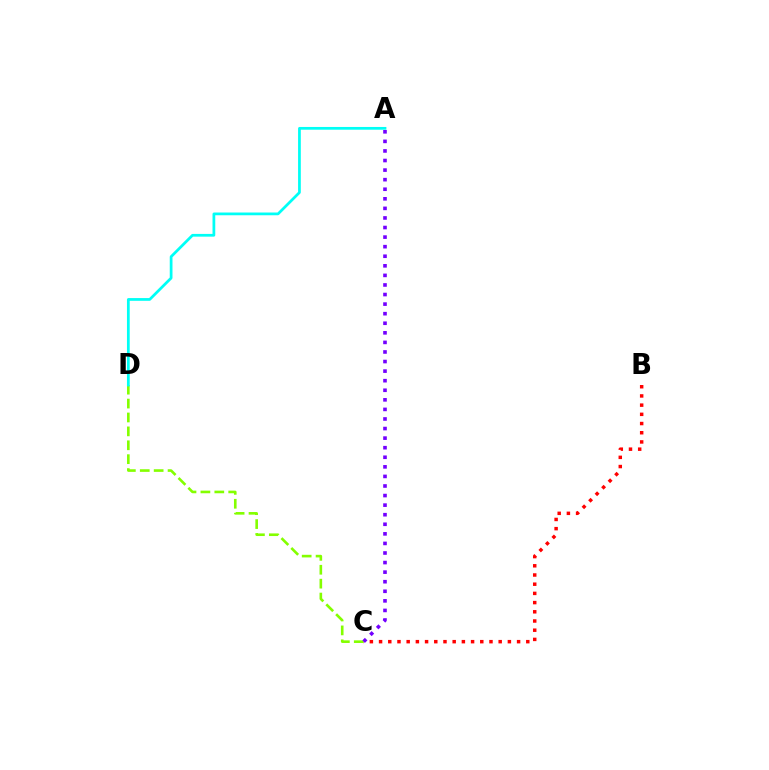{('B', 'C'): [{'color': '#ff0000', 'line_style': 'dotted', 'thickness': 2.5}], ('C', 'D'): [{'color': '#84ff00', 'line_style': 'dashed', 'thickness': 1.89}], ('A', 'C'): [{'color': '#7200ff', 'line_style': 'dotted', 'thickness': 2.6}], ('A', 'D'): [{'color': '#00fff6', 'line_style': 'solid', 'thickness': 1.98}]}